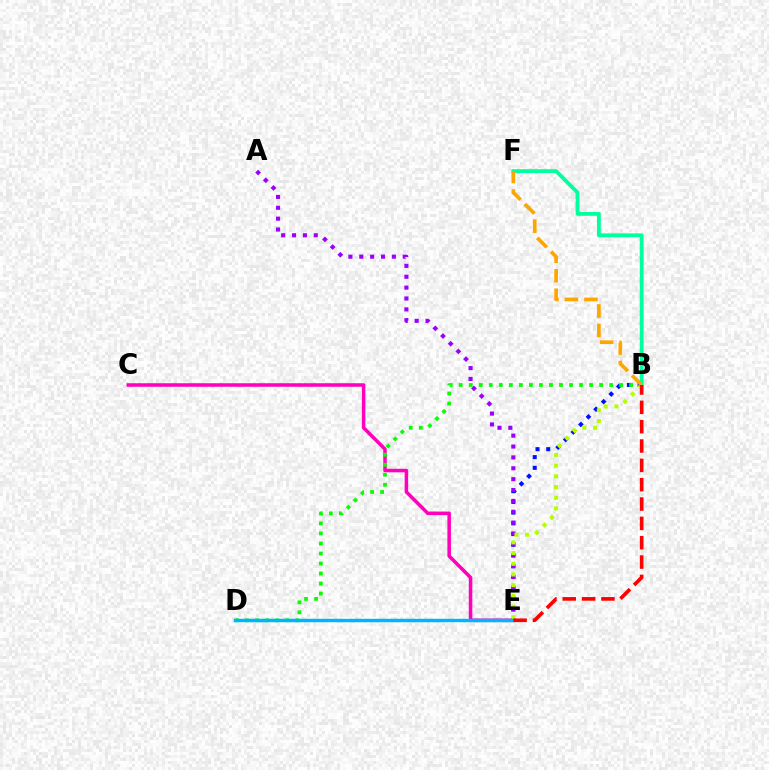{('C', 'E'): [{'color': '#ff00bd', 'line_style': 'solid', 'thickness': 2.55}], ('B', 'E'): [{'color': '#0010ff', 'line_style': 'dotted', 'thickness': 2.91}, {'color': '#b3ff00', 'line_style': 'dotted', 'thickness': 2.91}, {'color': '#ff0000', 'line_style': 'dashed', 'thickness': 2.63}], ('B', 'D'): [{'color': '#08ff00', 'line_style': 'dotted', 'thickness': 2.72}], ('A', 'E'): [{'color': '#9b00ff', 'line_style': 'dotted', 'thickness': 2.95}], ('B', 'F'): [{'color': '#00ff9d', 'line_style': 'solid', 'thickness': 2.74}, {'color': '#ffa500', 'line_style': 'dashed', 'thickness': 2.65}], ('D', 'E'): [{'color': '#00b5ff', 'line_style': 'solid', 'thickness': 2.49}]}